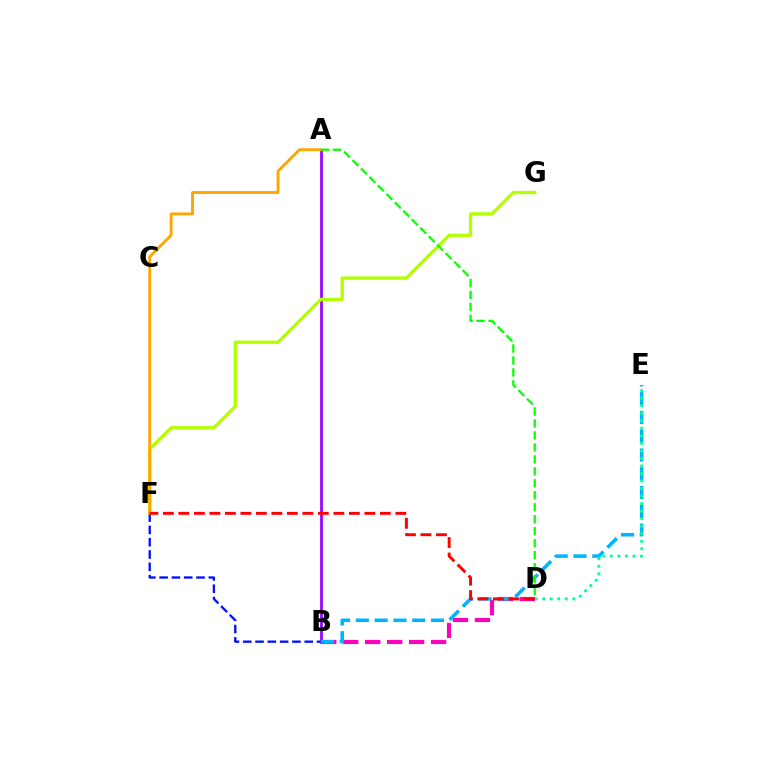{('A', 'B'): [{'color': '#9b00ff', 'line_style': 'solid', 'thickness': 1.96}], ('F', 'G'): [{'color': '#b3ff00', 'line_style': 'solid', 'thickness': 2.37}], ('B', 'D'): [{'color': '#ff00bd', 'line_style': 'dashed', 'thickness': 2.98}], ('B', 'F'): [{'color': '#0010ff', 'line_style': 'dashed', 'thickness': 1.67}], ('B', 'E'): [{'color': '#00b5ff', 'line_style': 'dashed', 'thickness': 2.55}], ('A', 'F'): [{'color': '#ffa500', 'line_style': 'solid', 'thickness': 2.07}], ('D', 'E'): [{'color': '#00ff9d', 'line_style': 'dotted', 'thickness': 2.05}], ('A', 'D'): [{'color': '#08ff00', 'line_style': 'dashed', 'thickness': 1.63}], ('D', 'F'): [{'color': '#ff0000', 'line_style': 'dashed', 'thickness': 2.11}]}